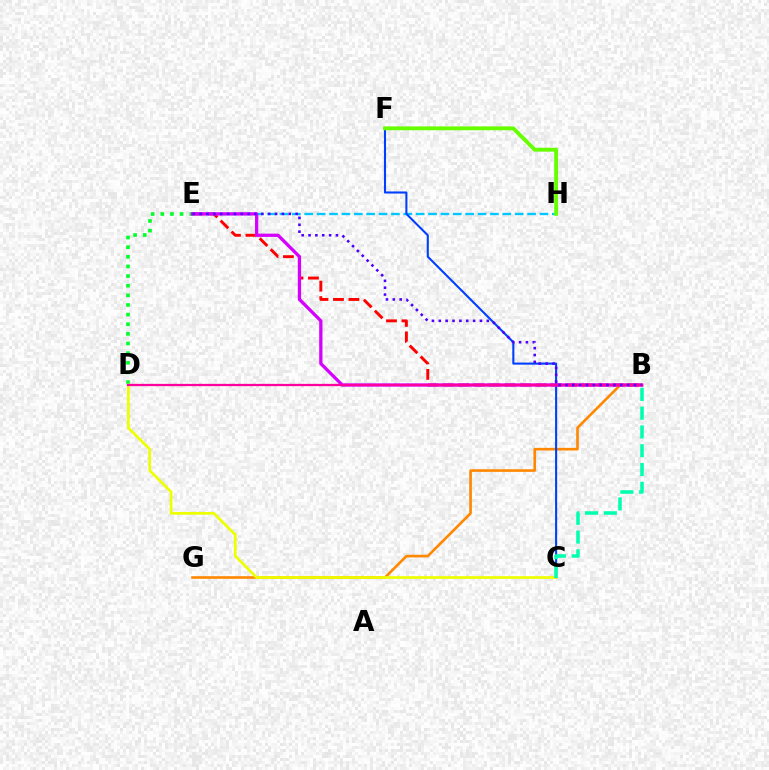{('D', 'E'): [{'color': '#00ff27', 'line_style': 'dotted', 'thickness': 2.62}], ('B', 'E'): [{'color': '#ff0000', 'line_style': 'dashed', 'thickness': 2.1}, {'color': '#d600ff', 'line_style': 'solid', 'thickness': 2.36}, {'color': '#4f00ff', 'line_style': 'dotted', 'thickness': 1.86}], ('E', 'H'): [{'color': '#00c7ff', 'line_style': 'dashed', 'thickness': 1.68}], ('B', 'G'): [{'color': '#ff8800', 'line_style': 'solid', 'thickness': 1.88}], ('C', 'F'): [{'color': '#003fff', 'line_style': 'solid', 'thickness': 1.5}], ('C', 'D'): [{'color': '#eeff00', 'line_style': 'solid', 'thickness': 1.95}], ('F', 'H'): [{'color': '#66ff00', 'line_style': 'solid', 'thickness': 2.77}], ('B', 'C'): [{'color': '#00ffaf', 'line_style': 'dashed', 'thickness': 2.55}], ('B', 'D'): [{'color': '#ff00a0', 'line_style': 'solid', 'thickness': 1.63}]}